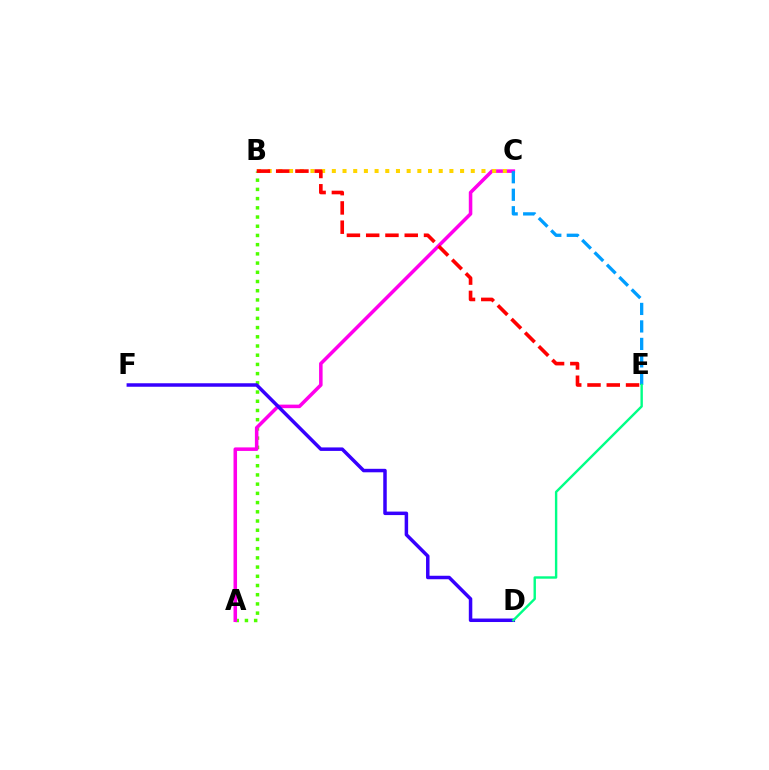{('A', 'B'): [{'color': '#4fff00', 'line_style': 'dotted', 'thickness': 2.5}], ('A', 'C'): [{'color': '#ff00ed', 'line_style': 'solid', 'thickness': 2.55}], ('C', 'E'): [{'color': '#009eff', 'line_style': 'dashed', 'thickness': 2.38}], ('D', 'F'): [{'color': '#3700ff', 'line_style': 'solid', 'thickness': 2.51}], ('B', 'C'): [{'color': '#ffd500', 'line_style': 'dotted', 'thickness': 2.9}], ('D', 'E'): [{'color': '#00ff86', 'line_style': 'solid', 'thickness': 1.73}], ('B', 'E'): [{'color': '#ff0000', 'line_style': 'dashed', 'thickness': 2.62}]}